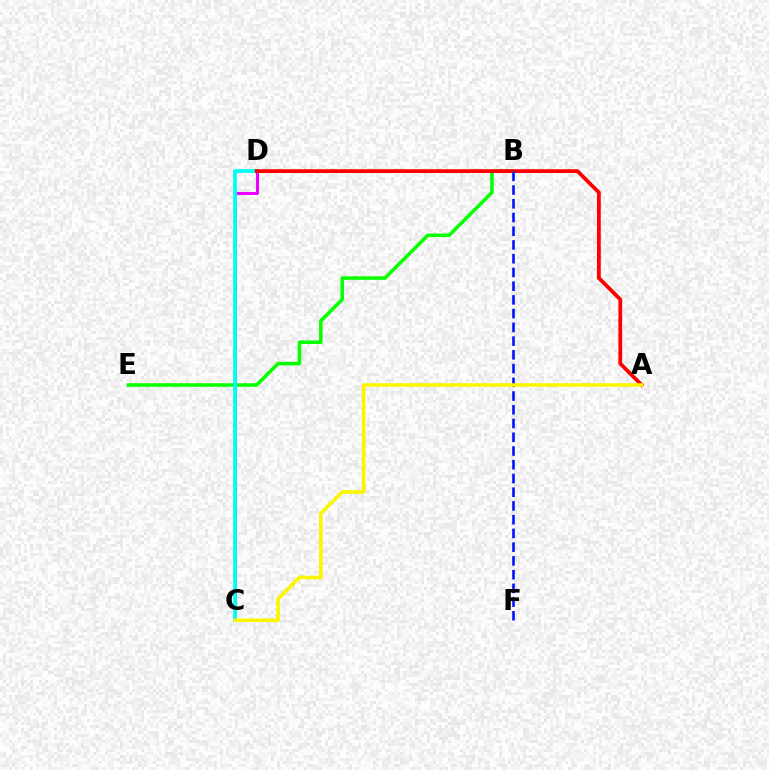{('B', 'E'): [{'color': '#08ff00', 'line_style': 'solid', 'thickness': 2.55}], ('C', 'D'): [{'color': '#ee00ff', 'line_style': 'solid', 'thickness': 2.17}, {'color': '#00fff6', 'line_style': 'solid', 'thickness': 2.72}], ('A', 'D'): [{'color': '#ff0000', 'line_style': 'solid', 'thickness': 2.72}], ('B', 'F'): [{'color': '#0010ff', 'line_style': 'dashed', 'thickness': 1.87}], ('A', 'C'): [{'color': '#fcf500', 'line_style': 'solid', 'thickness': 2.58}]}